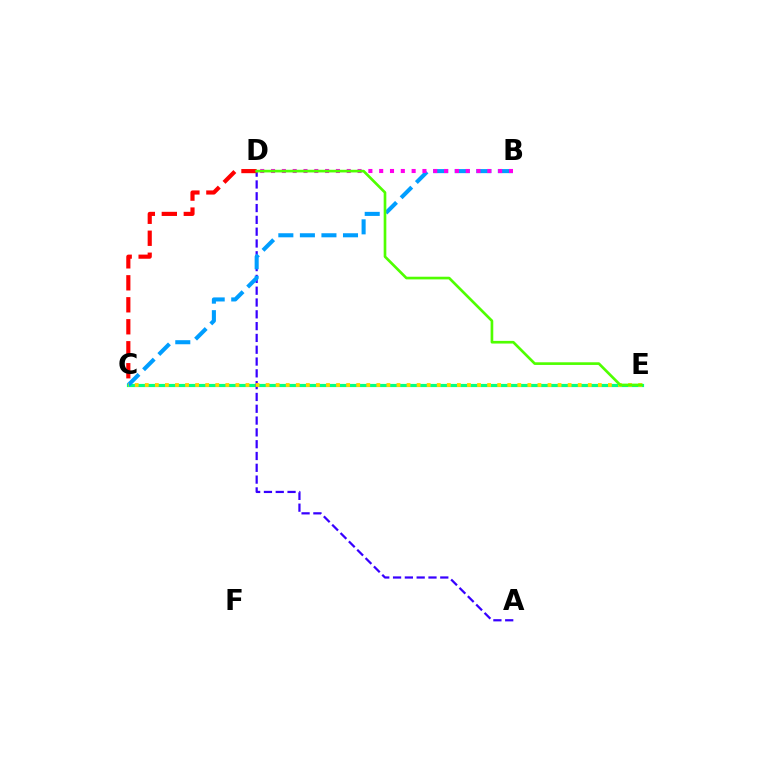{('C', 'E'): [{'color': '#00ff86', 'line_style': 'solid', 'thickness': 2.29}, {'color': '#ffd500', 'line_style': 'dotted', 'thickness': 2.74}], ('A', 'D'): [{'color': '#3700ff', 'line_style': 'dashed', 'thickness': 1.6}], ('C', 'D'): [{'color': '#ff0000', 'line_style': 'dashed', 'thickness': 2.99}], ('B', 'C'): [{'color': '#009eff', 'line_style': 'dashed', 'thickness': 2.93}], ('B', 'D'): [{'color': '#ff00ed', 'line_style': 'dotted', 'thickness': 2.94}], ('D', 'E'): [{'color': '#4fff00', 'line_style': 'solid', 'thickness': 1.92}]}